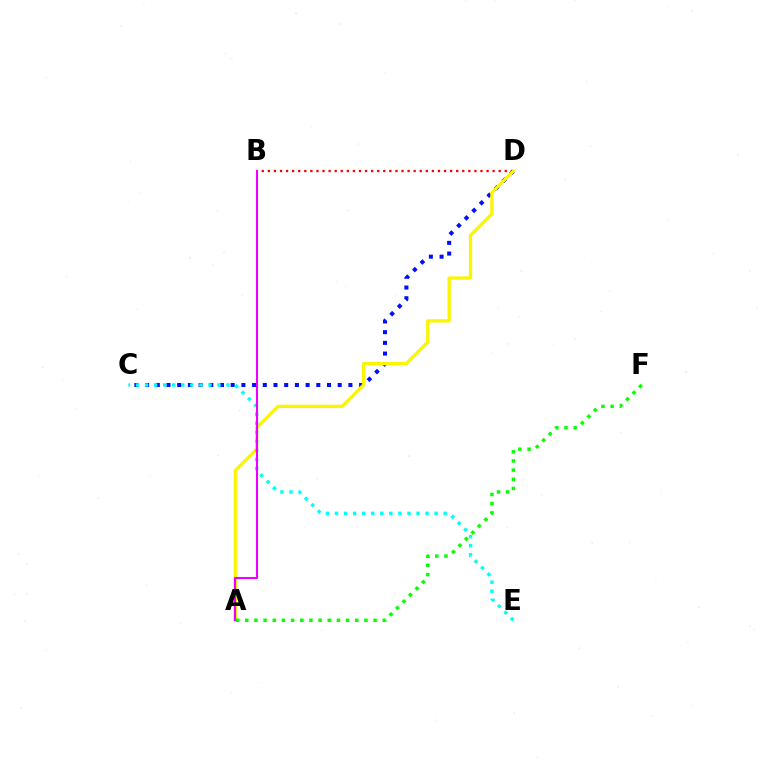{('B', 'D'): [{'color': '#ff0000', 'line_style': 'dotted', 'thickness': 1.65}], ('C', 'D'): [{'color': '#0010ff', 'line_style': 'dotted', 'thickness': 2.91}], ('A', 'D'): [{'color': '#fcf500', 'line_style': 'solid', 'thickness': 2.38}], ('C', 'E'): [{'color': '#00fff6', 'line_style': 'dotted', 'thickness': 2.46}], ('A', 'F'): [{'color': '#08ff00', 'line_style': 'dotted', 'thickness': 2.49}], ('A', 'B'): [{'color': '#ee00ff', 'line_style': 'solid', 'thickness': 1.51}]}